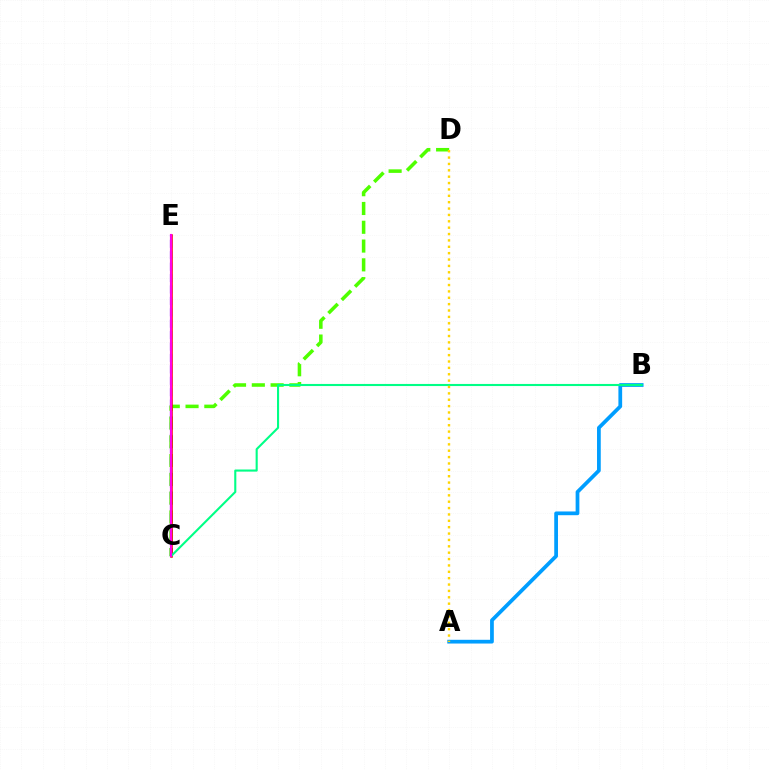{('C', 'D'): [{'color': '#4fff00', 'line_style': 'dashed', 'thickness': 2.55}], ('A', 'B'): [{'color': '#009eff', 'line_style': 'solid', 'thickness': 2.69}], ('C', 'E'): [{'color': '#ff0000', 'line_style': 'solid', 'thickness': 1.81}, {'color': '#3700ff', 'line_style': 'dashed', 'thickness': 1.55}, {'color': '#ff00ed', 'line_style': 'solid', 'thickness': 1.55}], ('B', 'C'): [{'color': '#00ff86', 'line_style': 'solid', 'thickness': 1.51}], ('A', 'D'): [{'color': '#ffd500', 'line_style': 'dotted', 'thickness': 1.73}]}